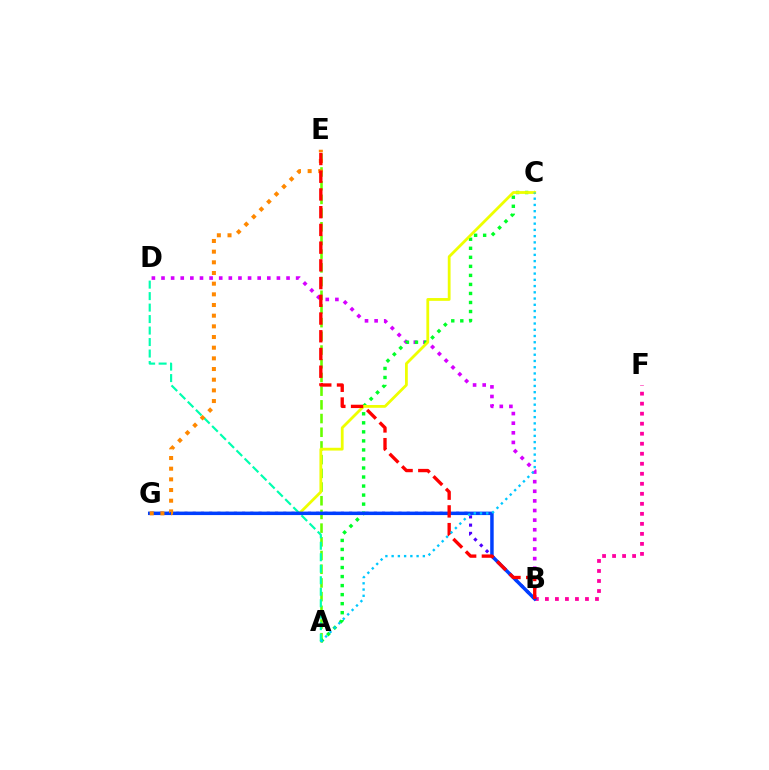{('B', 'F'): [{'color': '#ff00a0', 'line_style': 'dotted', 'thickness': 2.72}], ('B', 'D'): [{'color': '#d600ff', 'line_style': 'dotted', 'thickness': 2.61}], ('A', 'E'): [{'color': '#66ff00', 'line_style': 'dashed', 'thickness': 1.86}], ('A', 'C'): [{'color': '#00ff27', 'line_style': 'dotted', 'thickness': 2.45}, {'color': '#00c7ff', 'line_style': 'dotted', 'thickness': 1.7}], ('B', 'G'): [{'color': '#4f00ff', 'line_style': 'dotted', 'thickness': 2.24}, {'color': '#003fff', 'line_style': 'solid', 'thickness': 2.5}], ('A', 'D'): [{'color': '#00ffaf', 'line_style': 'dashed', 'thickness': 1.56}], ('C', 'G'): [{'color': '#eeff00', 'line_style': 'solid', 'thickness': 2.01}], ('E', 'G'): [{'color': '#ff8800', 'line_style': 'dotted', 'thickness': 2.9}], ('B', 'E'): [{'color': '#ff0000', 'line_style': 'dashed', 'thickness': 2.41}]}